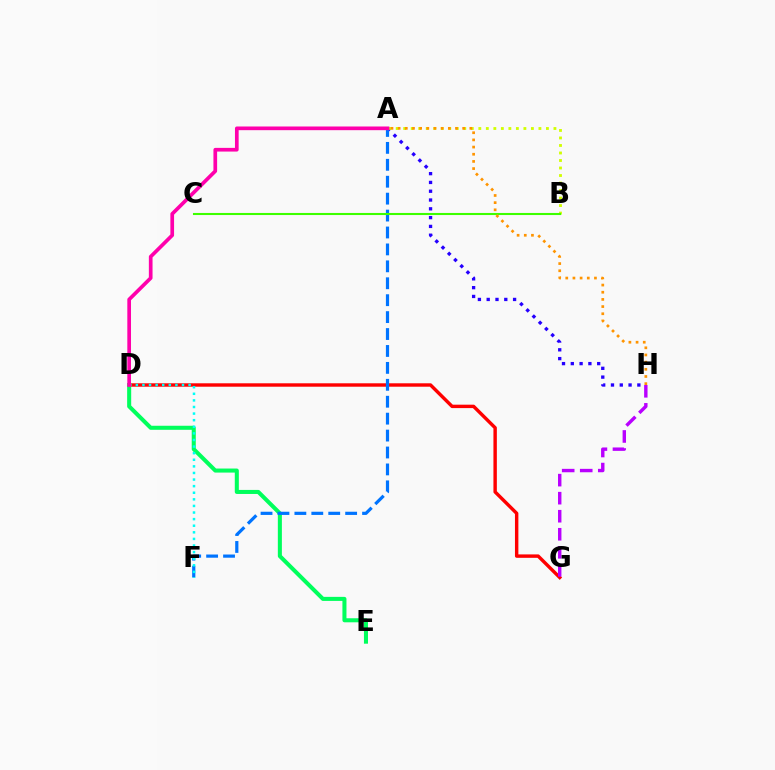{('D', 'G'): [{'color': '#ff0000', 'line_style': 'solid', 'thickness': 2.46}], ('A', 'H'): [{'color': '#2500ff', 'line_style': 'dotted', 'thickness': 2.39}, {'color': '#ff9400', 'line_style': 'dotted', 'thickness': 1.95}], ('A', 'B'): [{'color': '#d1ff00', 'line_style': 'dotted', 'thickness': 2.04}], ('D', 'E'): [{'color': '#00ff5c', 'line_style': 'solid', 'thickness': 2.91}], ('A', 'F'): [{'color': '#0074ff', 'line_style': 'dashed', 'thickness': 2.3}], ('B', 'C'): [{'color': '#3dff00', 'line_style': 'solid', 'thickness': 1.5}], ('D', 'F'): [{'color': '#00fff6', 'line_style': 'dotted', 'thickness': 1.79}], ('G', 'H'): [{'color': '#b900ff', 'line_style': 'dashed', 'thickness': 2.45}], ('A', 'D'): [{'color': '#ff00ac', 'line_style': 'solid', 'thickness': 2.65}]}